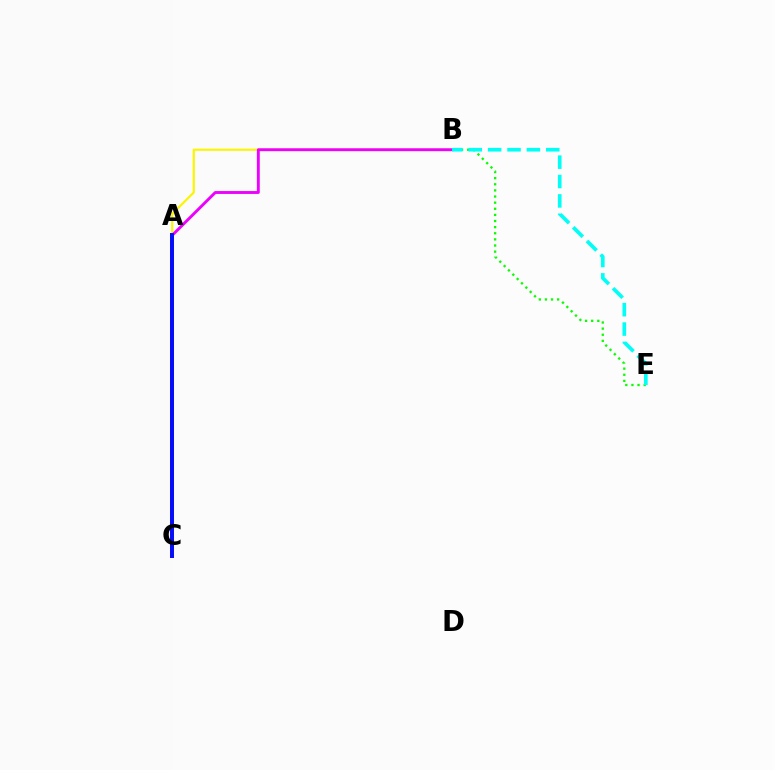{('B', 'E'): [{'color': '#08ff00', 'line_style': 'dotted', 'thickness': 1.66}, {'color': '#00fff6', 'line_style': 'dashed', 'thickness': 2.63}], ('A', 'C'): [{'color': '#ff0000', 'line_style': 'solid', 'thickness': 2.88}, {'color': '#0010ff', 'line_style': 'solid', 'thickness': 2.8}], ('A', 'B'): [{'color': '#fcf500', 'line_style': 'solid', 'thickness': 1.57}, {'color': '#ee00ff', 'line_style': 'solid', 'thickness': 2.08}]}